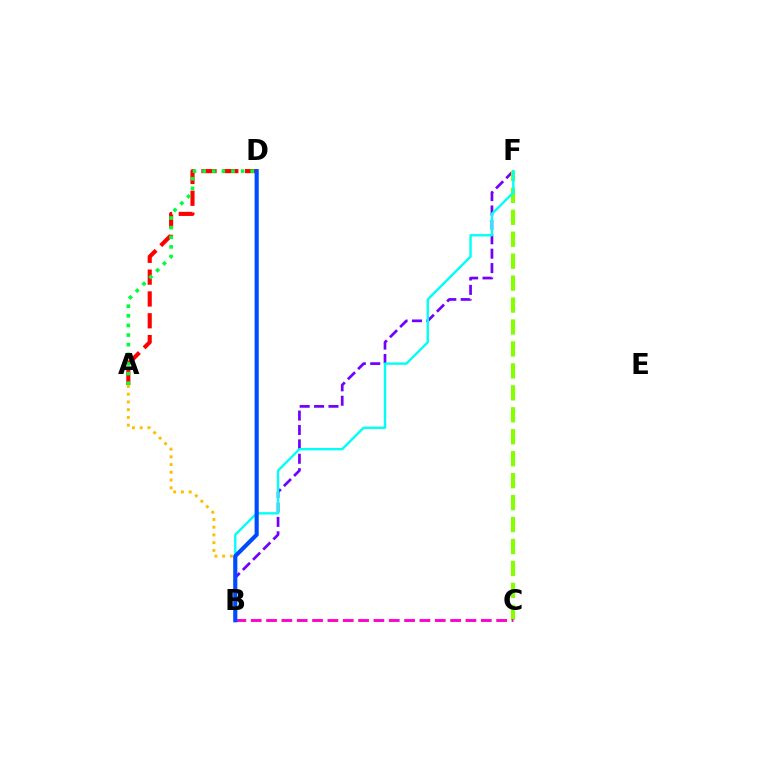{('B', 'F'): [{'color': '#7200ff', 'line_style': 'dashed', 'thickness': 1.96}, {'color': '#00fff6', 'line_style': 'solid', 'thickness': 1.72}], ('C', 'F'): [{'color': '#84ff00', 'line_style': 'dashed', 'thickness': 2.98}], ('A', 'B'): [{'color': '#ffbd00', 'line_style': 'dotted', 'thickness': 2.1}], ('A', 'D'): [{'color': '#ff0000', 'line_style': 'dashed', 'thickness': 2.96}, {'color': '#00ff39', 'line_style': 'dotted', 'thickness': 2.62}], ('B', 'C'): [{'color': '#ff00cf', 'line_style': 'dashed', 'thickness': 2.08}], ('B', 'D'): [{'color': '#004bff', 'line_style': 'solid', 'thickness': 2.96}]}